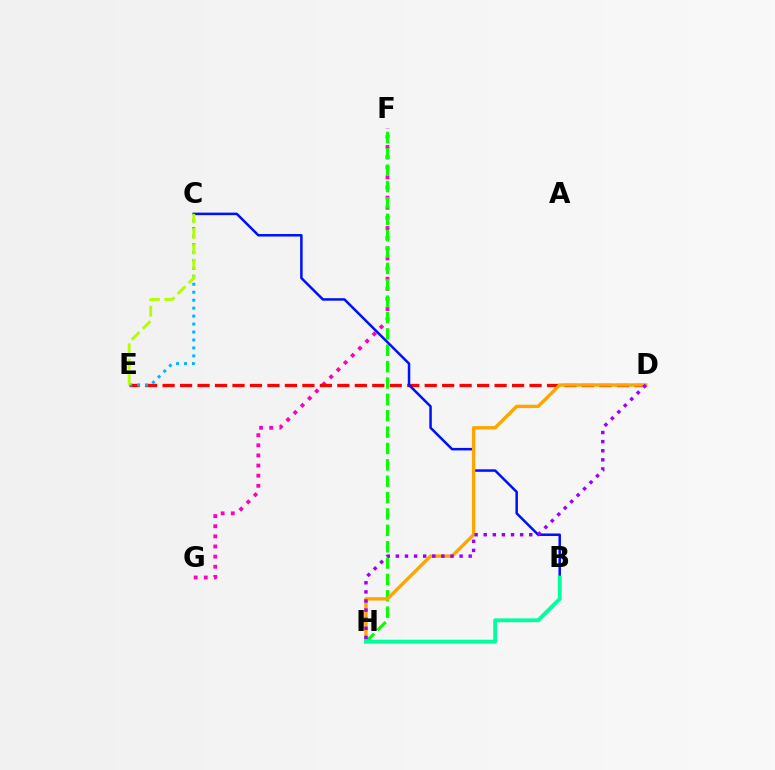{('F', 'G'): [{'color': '#ff00bd', 'line_style': 'dotted', 'thickness': 2.75}], ('D', 'E'): [{'color': '#ff0000', 'line_style': 'dashed', 'thickness': 2.37}], ('F', 'H'): [{'color': '#08ff00', 'line_style': 'dashed', 'thickness': 2.22}], ('B', 'C'): [{'color': '#0010ff', 'line_style': 'solid', 'thickness': 1.81}], ('C', 'E'): [{'color': '#00b5ff', 'line_style': 'dotted', 'thickness': 2.16}, {'color': '#b3ff00', 'line_style': 'dashed', 'thickness': 2.1}], ('D', 'H'): [{'color': '#ffa500', 'line_style': 'solid', 'thickness': 2.44}, {'color': '#9b00ff', 'line_style': 'dotted', 'thickness': 2.47}], ('B', 'H'): [{'color': '#00ff9d', 'line_style': 'solid', 'thickness': 2.78}]}